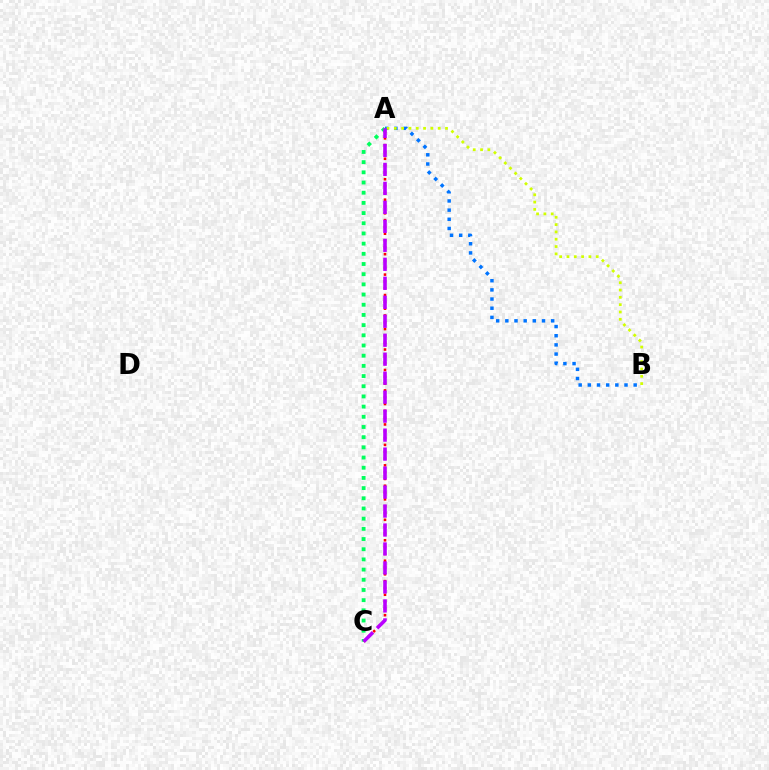{('A', 'C'): [{'color': '#ff0000', 'line_style': 'dotted', 'thickness': 1.85}, {'color': '#00ff5c', 'line_style': 'dotted', 'thickness': 2.77}, {'color': '#b900ff', 'line_style': 'dashed', 'thickness': 2.58}], ('A', 'B'): [{'color': '#0074ff', 'line_style': 'dotted', 'thickness': 2.49}, {'color': '#d1ff00', 'line_style': 'dotted', 'thickness': 1.99}]}